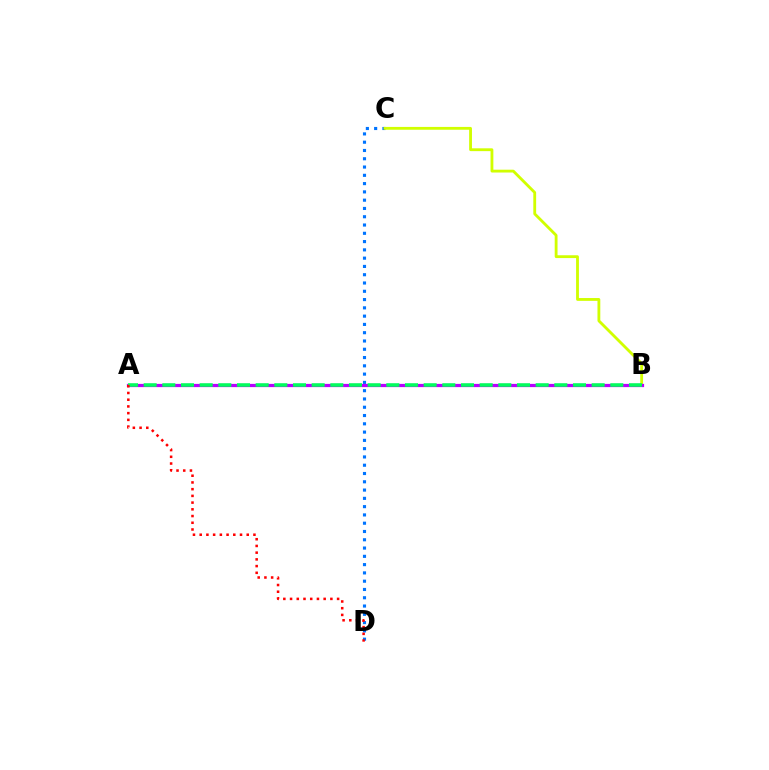{('C', 'D'): [{'color': '#0074ff', 'line_style': 'dotted', 'thickness': 2.25}], ('B', 'C'): [{'color': '#d1ff00', 'line_style': 'solid', 'thickness': 2.03}], ('A', 'B'): [{'color': '#b900ff', 'line_style': 'solid', 'thickness': 2.32}, {'color': '#00ff5c', 'line_style': 'dashed', 'thickness': 2.54}], ('A', 'D'): [{'color': '#ff0000', 'line_style': 'dotted', 'thickness': 1.83}]}